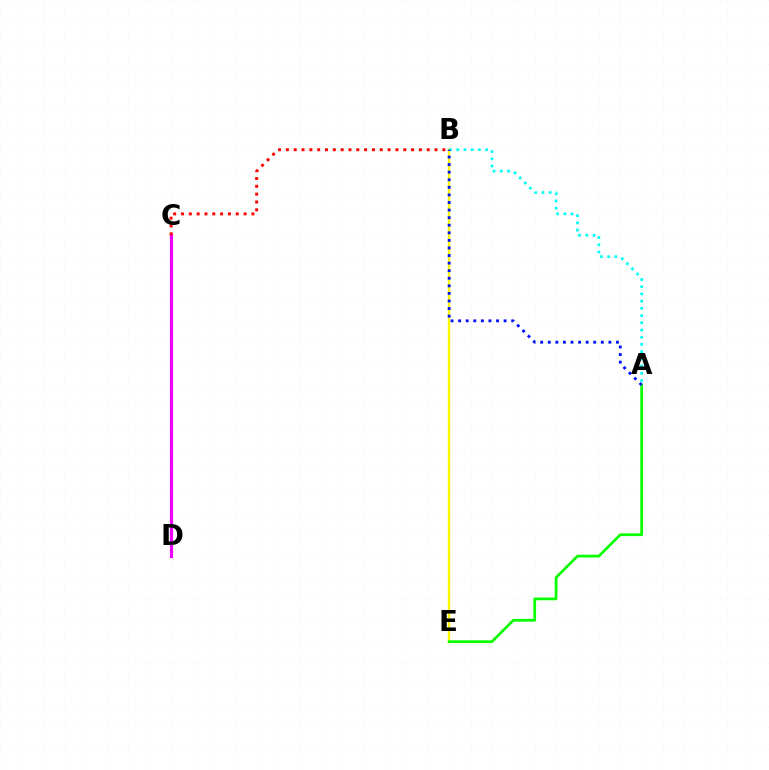{('B', 'E'): [{'color': '#fcf500', 'line_style': 'solid', 'thickness': 1.7}], ('C', 'D'): [{'color': '#ee00ff', 'line_style': 'solid', 'thickness': 2.28}], ('B', 'C'): [{'color': '#ff0000', 'line_style': 'dotted', 'thickness': 2.13}], ('A', 'B'): [{'color': '#00fff6', 'line_style': 'dotted', 'thickness': 1.96}, {'color': '#0010ff', 'line_style': 'dotted', 'thickness': 2.06}], ('A', 'E'): [{'color': '#08ff00', 'line_style': 'solid', 'thickness': 1.96}]}